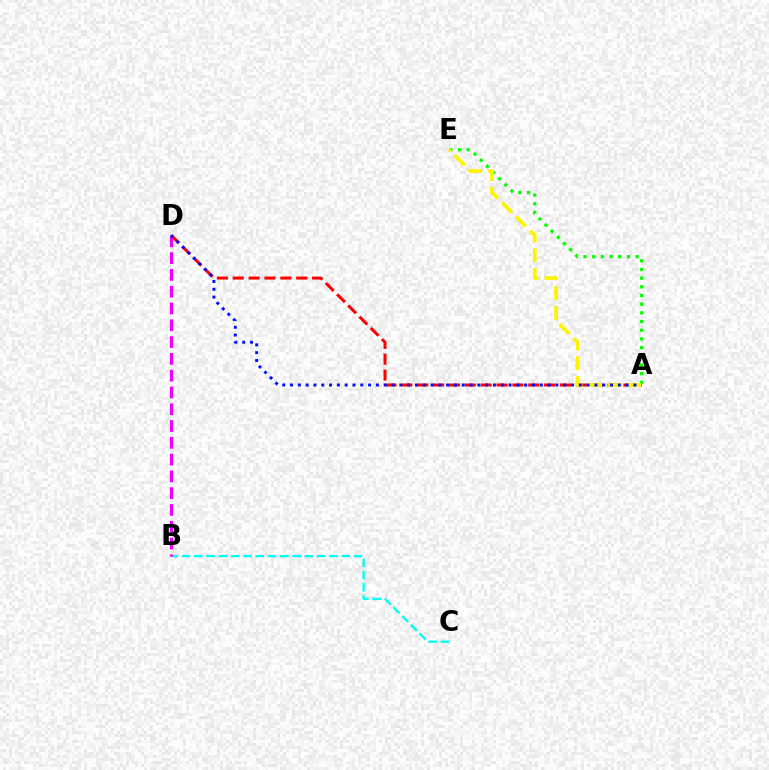{('B', 'C'): [{'color': '#00fff6', 'line_style': 'dashed', 'thickness': 1.67}], ('B', 'D'): [{'color': '#ee00ff', 'line_style': 'dashed', 'thickness': 2.28}], ('A', 'D'): [{'color': '#ff0000', 'line_style': 'dashed', 'thickness': 2.15}, {'color': '#0010ff', 'line_style': 'dotted', 'thickness': 2.12}], ('A', 'E'): [{'color': '#08ff00', 'line_style': 'dotted', 'thickness': 2.36}, {'color': '#fcf500', 'line_style': 'dashed', 'thickness': 2.68}]}